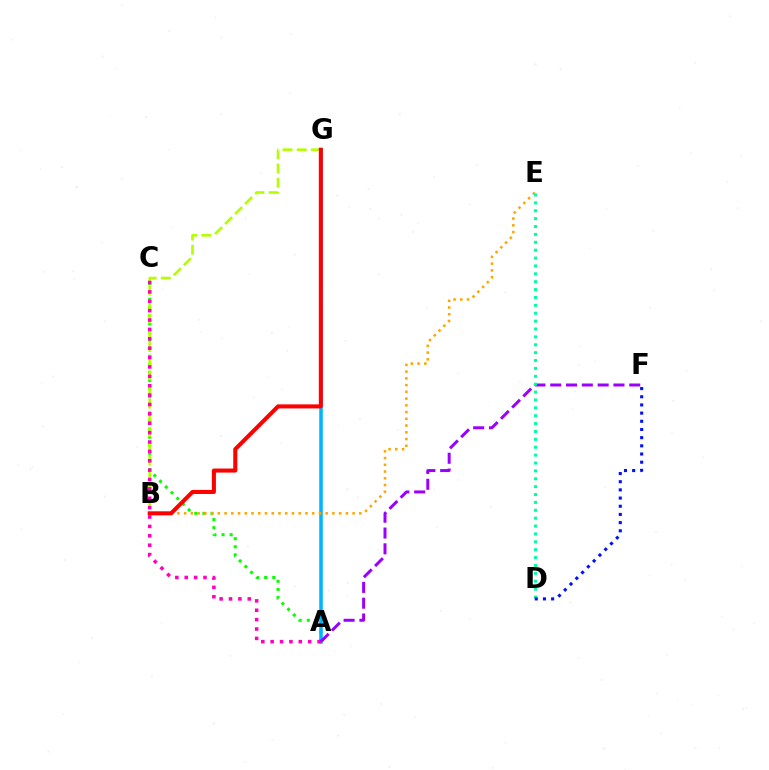{('A', 'C'): [{'color': '#08ff00', 'line_style': 'dotted', 'thickness': 2.2}, {'color': '#ff00bd', 'line_style': 'dotted', 'thickness': 2.55}], ('B', 'G'): [{'color': '#b3ff00', 'line_style': 'dashed', 'thickness': 1.92}, {'color': '#ff0000', 'line_style': 'solid', 'thickness': 2.92}], ('A', 'G'): [{'color': '#00b5ff', 'line_style': 'solid', 'thickness': 2.56}], ('B', 'E'): [{'color': '#ffa500', 'line_style': 'dotted', 'thickness': 1.83}], ('A', 'F'): [{'color': '#9b00ff', 'line_style': 'dashed', 'thickness': 2.15}], ('D', 'E'): [{'color': '#00ff9d', 'line_style': 'dotted', 'thickness': 2.14}], ('D', 'F'): [{'color': '#0010ff', 'line_style': 'dotted', 'thickness': 2.22}]}